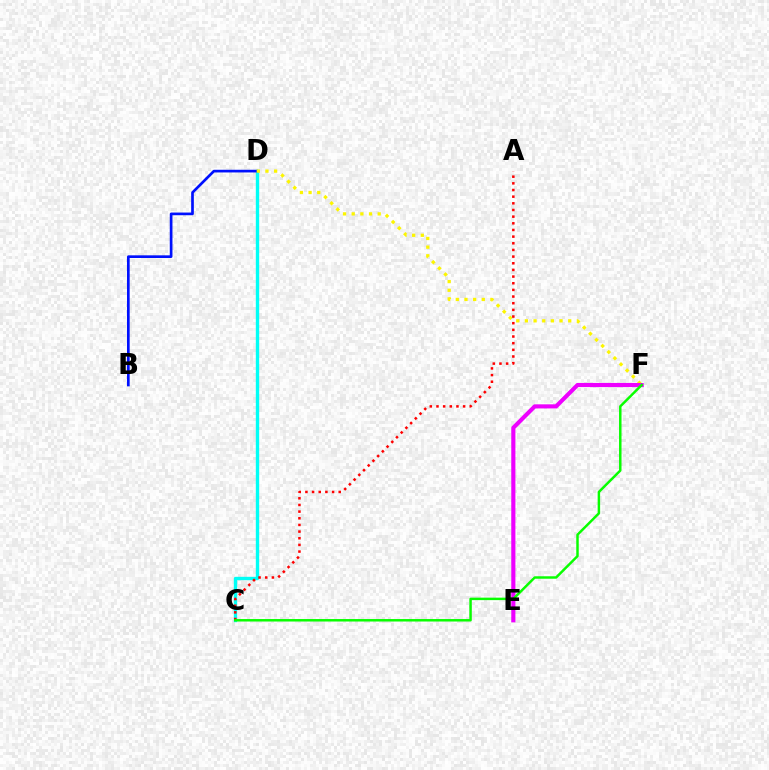{('C', 'D'): [{'color': '#00fff6', 'line_style': 'solid', 'thickness': 2.43}], ('B', 'D'): [{'color': '#0010ff', 'line_style': 'solid', 'thickness': 1.93}], ('D', 'F'): [{'color': '#fcf500', 'line_style': 'dotted', 'thickness': 2.35}], ('A', 'C'): [{'color': '#ff0000', 'line_style': 'dotted', 'thickness': 1.81}], ('E', 'F'): [{'color': '#ee00ff', 'line_style': 'solid', 'thickness': 2.97}], ('C', 'F'): [{'color': '#08ff00', 'line_style': 'solid', 'thickness': 1.78}]}